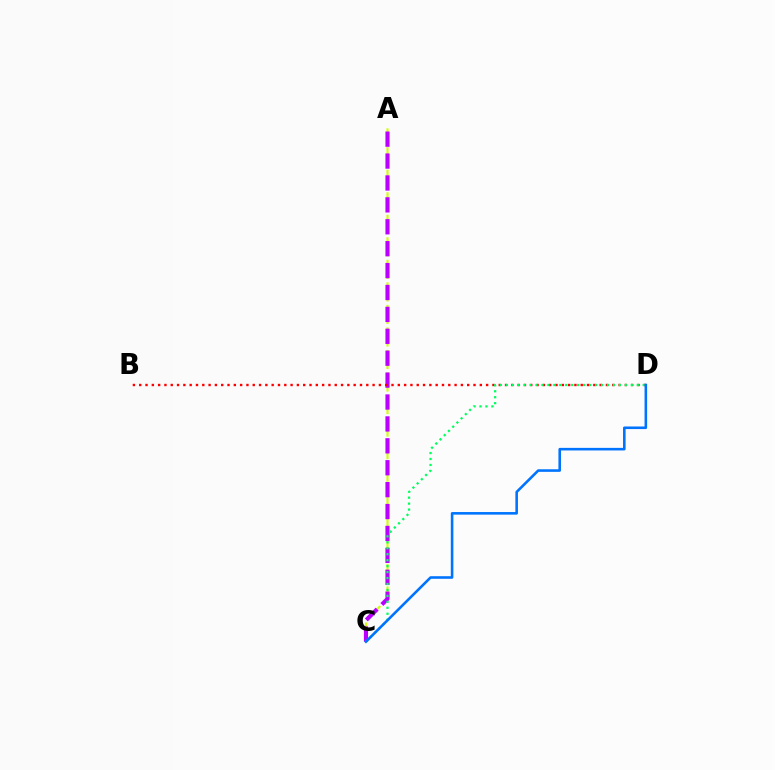{('A', 'C'): [{'color': '#d1ff00', 'line_style': 'dashed', 'thickness': 1.53}, {'color': '#b900ff', 'line_style': 'dashed', 'thickness': 2.98}], ('B', 'D'): [{'color': '#ff0000', 'line_style': 'dotted', 'thickness': 1.71}], ('C', 'D'): [{'color': '#00ff5c', 'line_style': 'dotted', 'thickness': 1.62}, {'color': '#0074ff', 'line_style': 'solid', 'thickness': 1.87}]}